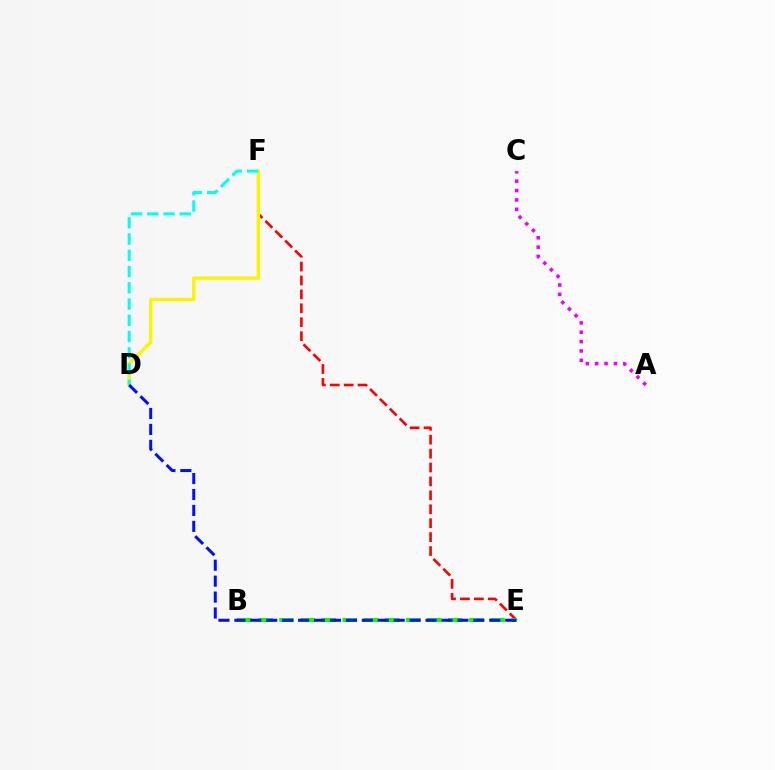{('E', 'F'): [{'color': '#ff0000', 'line_style': 'dashed', 'thickness': 1.89}], ('A', 'C'): [{'color': '#ee00ff', 'line_style': 'dotted', 'thickness': 2.54}], ('B', 'E'): [{'color': '#08ff00', 'line_style': 'dashed', 'thickness': 2.87}], ('D', 'F'): [{'color': '#fcf500', 'line_style': 'solid', 'thickness': 2.44}, {'color': '#00fff6', 'line_style': 'dashed', 'thickness': 2.21}], ('D', 'E'): [{'color': '#0010ff', 'line_style': 'dashed', 'thickness': 2.16}]}